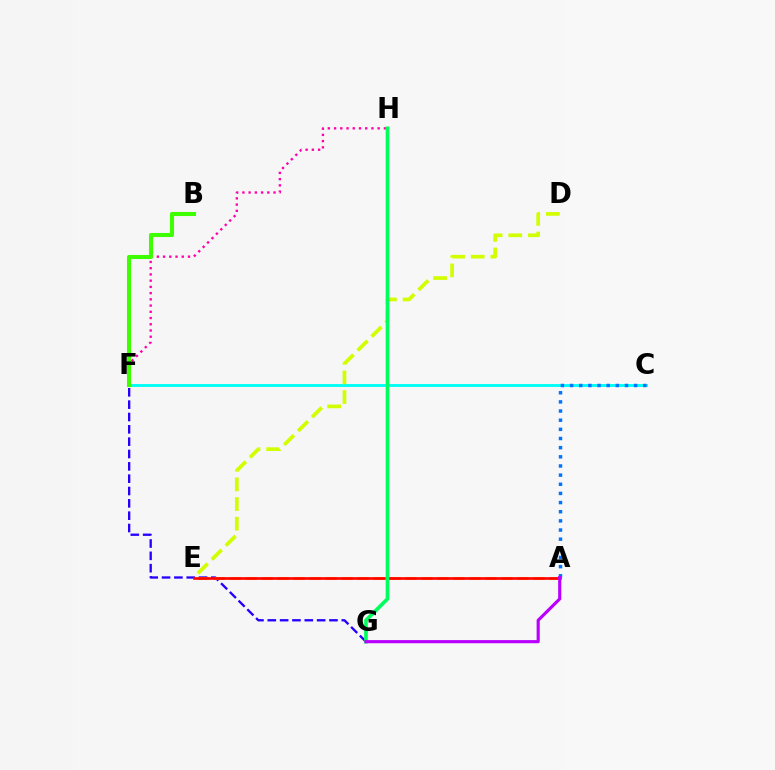{('F', 'G'): [{'color': '#2500ff', 'line_style': 'dashed', 'thickness': 1.68}], ('A', 'E'): [{'color': '#ff9400', 'line_style': 'dashed', 'thickness': 2.17}, {'color': '#ff0000', 'line_style': 'solid', 'thickness': 1.88}], ('C', 'F'): [{'color': '#00fff6', 'line_style': 'solid', 'thickness': 2.08}], ('F', 'H'): [{'color': '#ff00ac', 'line_style': 'dotted', 'thickness': 1.69}], ('D', 'E'): [{'color': '#d1ff00', 'line_style': 'dashed', 'thickness': 2.67}], ('B', 'F'): [{'color': '#3dff00', 'line_style': 'solid', 'thickness': 2.93}], ('A', 'C'): [{'color': '#0074ff', 'line_style': 'dotted', 'thickness': 2.49}], ('G', 'H'): [{'color': '#00ff5c', 'line_style': 'solid', 'thickness': 2.63}], ('A', 'G'): [{'color': '#b900ff', 'line_style': 'solid', 'thickness': 2.26}]}